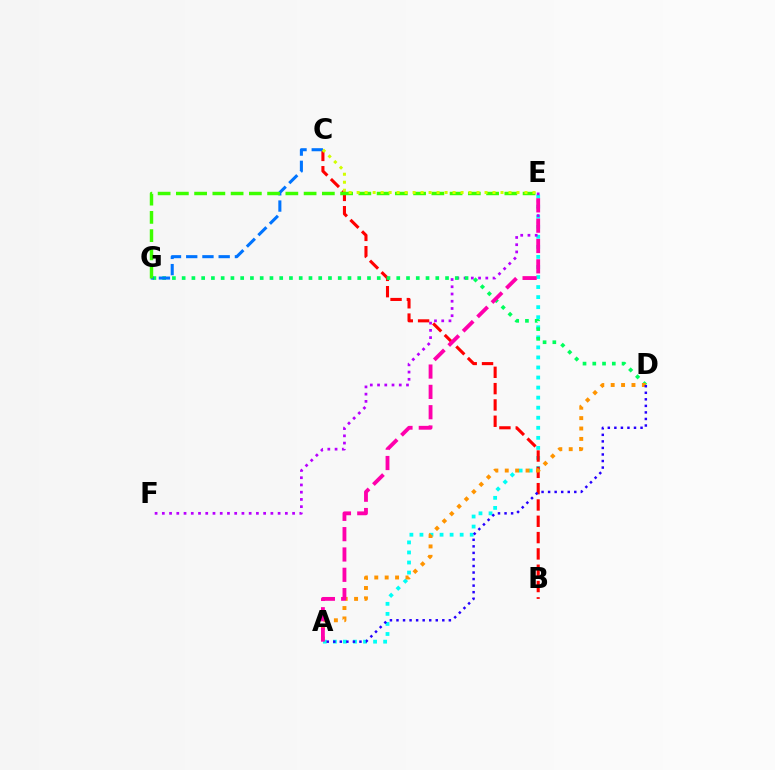{('A', 'E'): [{'color': '#00fff6', 'line_style': 'dotted', 'thickness': 2.73}, {'color': '#ff00ac', 'line_style': 'dashed', 'thickness': 2.76}], ('E', 'F'): [{'color': '#b900ff', 'line_style': 'dotted', 'thickness': 1.97}], ('B', 'C'): [{'color': '#ff0000', 'line_style': 'dashed', 'thickness': 2.22}], ('D', 'G'): [{'color': '#00ff5c', 'line_style': 'dotted', 'thickness': 2.65}], ('A', 'D'): [{'color': '#ff9400', 'line_style': 'dotted', 'thickness': 2.82}, {'color': '#2500ff', 'line_style': 'dotted', 'thickness': 1.78}], ('C', 'G'): [{'color': '#0074ff', 'line_style': 'dashed', 'thickness': 2.2}], ('E', 'G'): [{'color': '#3dff00', 'line_style': 'dashed', 'thickness': 2.48}], ('C', 'E'): [{'color': '#d1ff00', 'line_style': 'dotted', 'thickness': 2.17}]}